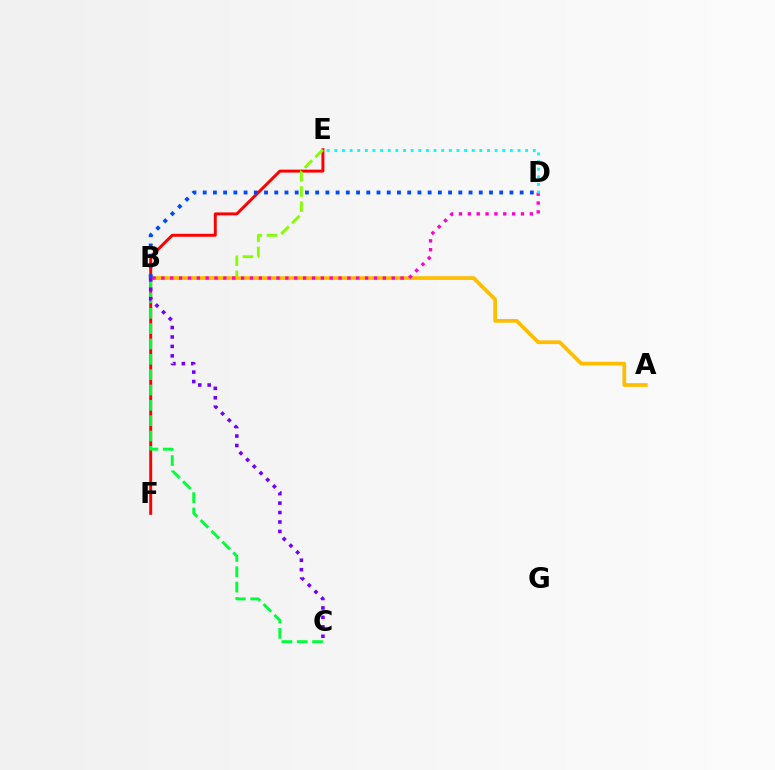{('E', 'F'): [{'color': '#ff0000', 'line_style': 'solid', 'thickness': 2.13}], ('B', 'E'): [{'color': '#84ff00', 'line_style': 'dashed', 'thickness': 2.06}], ('A', 'B'): [{'color': '#ffbd00', 'line_style': 'solid', 'thickness': 2.67}], ('B', 'D'): [{'color': '#ff00cf', 'line_style': 'dotted', 'thickness': 2.41}, {'color': '#004bff', 'line_style': 'dotted', 'thickness': 2.78}], ('D', 'E'): [{'color': '#00fff6', 'line_style': 'dotted', 'thickness': 2.07}], ('B', 'C'): [{'color': '#00ff39', 'line_style': 'dashed', 'thickness': 2.08}, {'color': '#7200ff', 'line_style': 'dotted', 'thickness': 2.57}]}